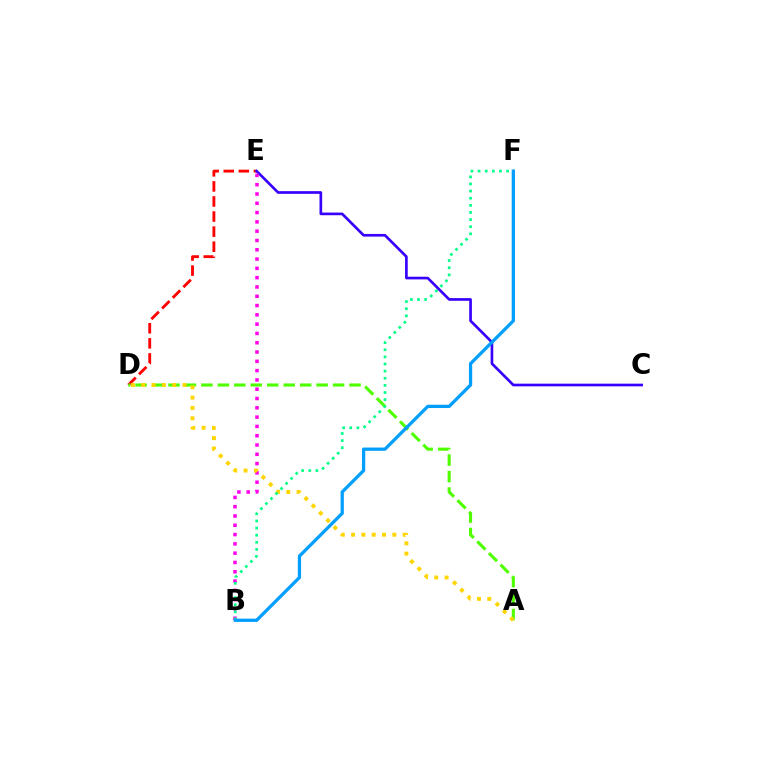{('D', 'E'): [{'color': '#ff0000', 'line_style': 'dashed', 'thickness': 2.05}], ('C', 'E'): [{'color': '#3700ff', 'line_style': 'solid', 'thickness': 1.92}], ('A', 'D'): [{'color': '#4fff00', 'line_style': 'dashed', 'thickness': 2.24}, {'color': '#ffd500', 'line_style': 'dotted', 'thickness': 2.8}], ('B', 'E'): [{'color': '#ff00ed', 'line_style': 'dotted', 'thickness': 2.53}], ('B', 'F'): [{'color': '#00ff86', 'line_style': 'dotted', 'thickness': 1.94}, {'color': '#009eff', 'line_style': 'solid', 'thickness': 2.35}]}